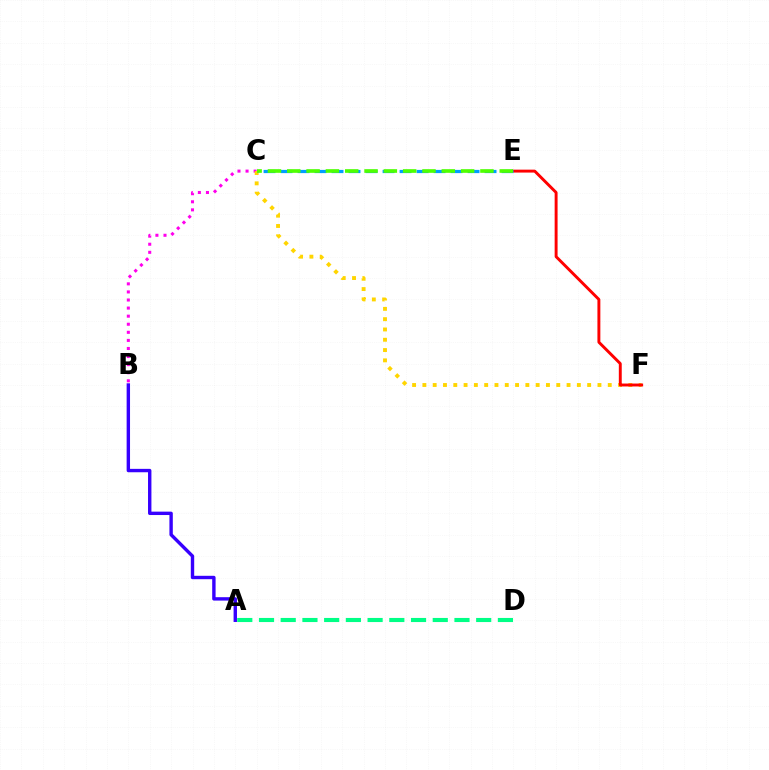{('B', 'C'): [{'color': '#ff00ed', 'line_style': 'dotted', 'thickness': 2.19}], ('C', 'F'): [{'color': '#ffd500', 'line_style': 'dotted', 'thickness': 2.8}], ('E', 'F'): [{'color': '#ff0000', 'line_style': 'solid', 'thickness': 2.1}], ('A', 'D'): [{'color': '#00ff86', 'line_style': 'dashed', 'thickness': 2.95}], ('C', 'E'): [{'color': '#009eff', 'line_style': 'dashed', 'thickness': 2.31}, {'color': '#4fff00', 'line_style': 'dashed', 'thickness': 2.62}], ('A', 'B'): [{'color': '#3700ff', 'line_style': 'solid', 'thickness': 2.44}]}